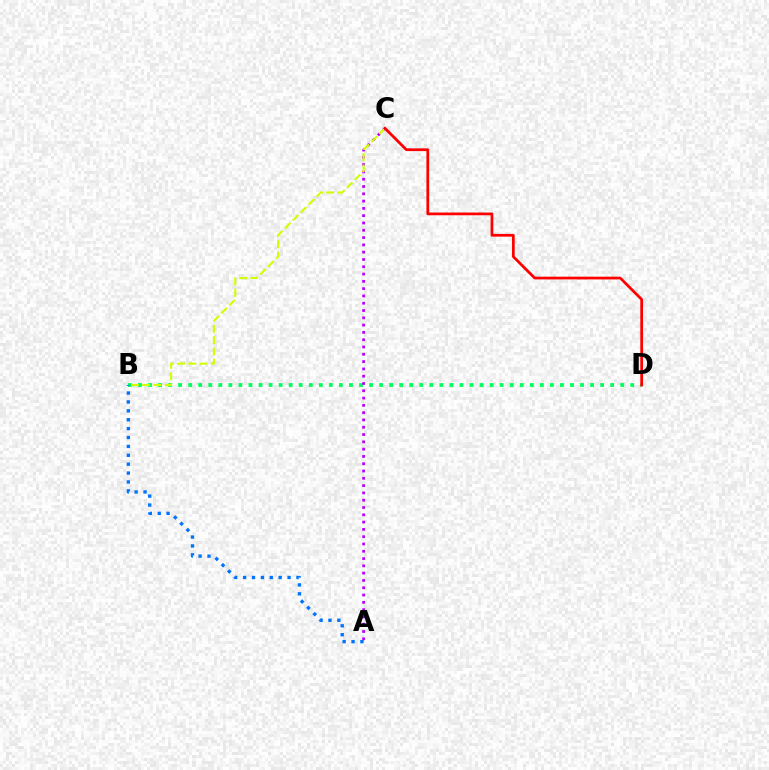{('B', 'D'): [{'color': '#00ff5c', 'line_style': 'dotted', 'thickness': 2.73}], ('A', 'C'): [{'color': '#b900ff', 'line_style': 'dotted', 'thickness': 1.98}], ('A', 'B'): [{'color': '#0074ff', 'line_style': 'dotted', 'thickness': 2.42}], ('B', 'C'): [{'color': '#d1ff00', 'line_style': 'dashed', 'thickness': 1.53}], ('C', 'D'): [{'color': '#ff0000', 'line_style': 'solid', 'thickness': 1.97}]}